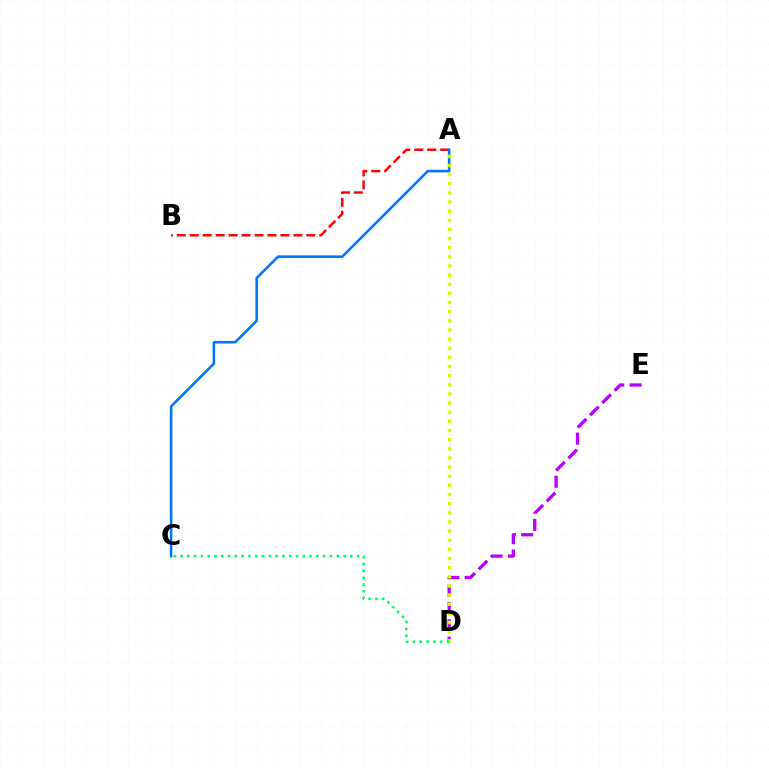{('D', 'E'): [{'color': '#b900ff', 'line_style': 'dashed', 'thickness': 2.36}], ('A', 'B'): [{'color': '#ff0000', 'line_style': 'dashed', 'thickness': 1.76}], ('A', 'C'): [{'color': '#0074ff', 'line_style': 'solid', 'thickness': 1.84}], ('A', 'D'): [{'color': '#d1ff00', 'line_style': 'dotted', 'thickness': 2.48}], ('C', 'D'): [{'color': '#00ff5c', 'line_style': 'dotted', 'thickness': 1.84}]}